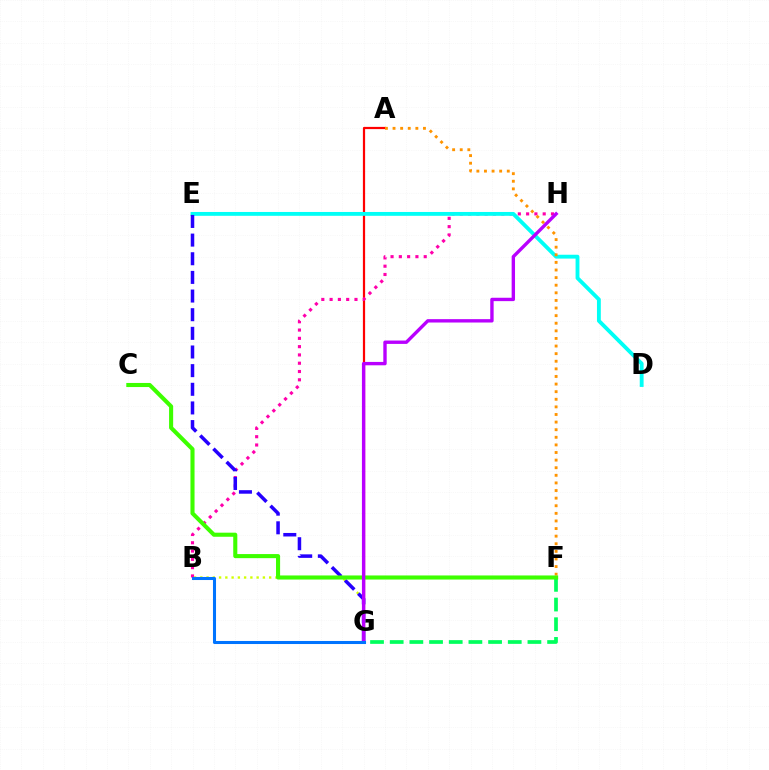{('A', 'G'): [{'color': '#ff0000', 'line_style': 'solid', 'thickness': 1.6}], ('B', 'G'): [{'color': '#d1ff00', 'line_style': 'dotted', 'thickness': 1.7}, {'color': '#0074ff', 'line_style': 'solid', 'thickness': 2.2}], ('B', 'H'): [{'color': '#ff00ac', 'line_style': 'dotted', 'thickness': 2.25}], ('D', 'E'): [{'color': '#00fff6', 'line_style': 'solid', 'thickness': 2.77}], ('F', 'G'): [{'color': '#00ff5c', 'line_style': 'dashed', 'thickness': 2.67}], ('E', 'G'): [{'color': '#2500ff', 'line_style': 'dashed', 'thickness': 2.53}], ('A', 'F'): [{'color': '#ff9400', 'line_style': 'dotted', 'thickness': 2.07}], ('C', 'F'): [{'color': '#3dff00', 'line_style': 'solid', 'thickness': 2.94}], ('G', 'H'): [{'color': '#b900ff', 'line_style': 'solid', 'thickness': 2.43}]}